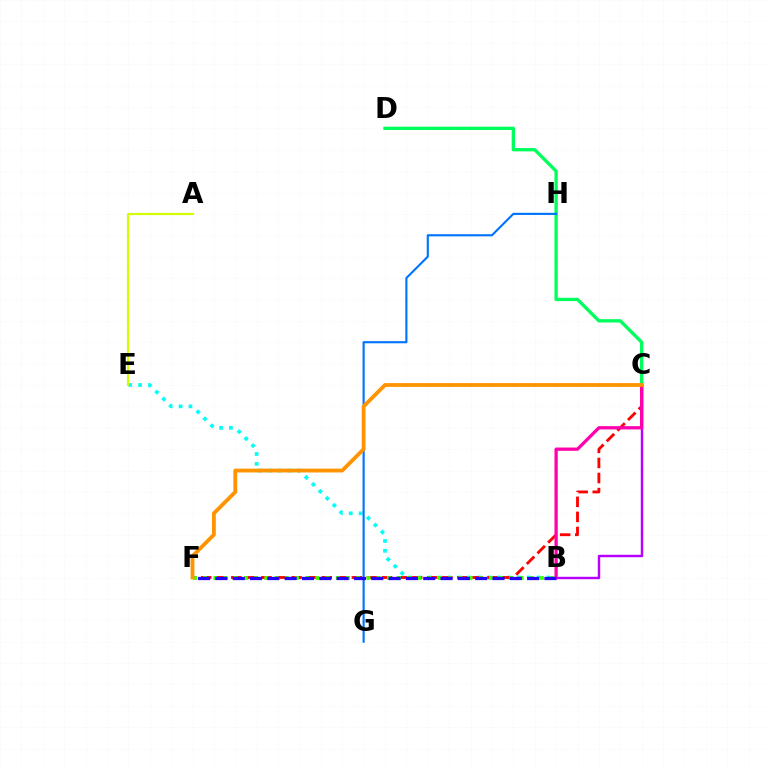{('B', 'E'): [{'color': '#00fff6', 'line_style': 'dotted', 'thickness': 2.68}], ('B', 'C'): [{'color': '#b900ff', 'line_style': 'solid', 'thickness': 1.75}, {'color': '#ff00ac', 'line_style': 'solid', 'thickness': 2.35}], ('C', 'D'): [{'color': '#00ff5c', 'line_style': 'solid', 'thickness': 2.39}], ('C', 'F'): [{'color': '#ff0000', 'line_style': 'dashed', 'thickness': 2.05}, {'color': '#ff9400', 'line_style': 'solid', 'thickness': 2.75}], ('G', 'H'): [{'color': '#0074ff', 'line_style': 'solid', 'thickness': 1.54}], ('A', 'E'): [{'color': '#d1ff00', 'line_style': 'solid', 'thickness': 1.56}], ('B', 'F'): [{'color': '#3dff00', 'line_style': 'dotted', 'thickness': 2.77}, {'color': '#2500ff', 'line_style': 'dashed', 'thickness': 2.35}]}